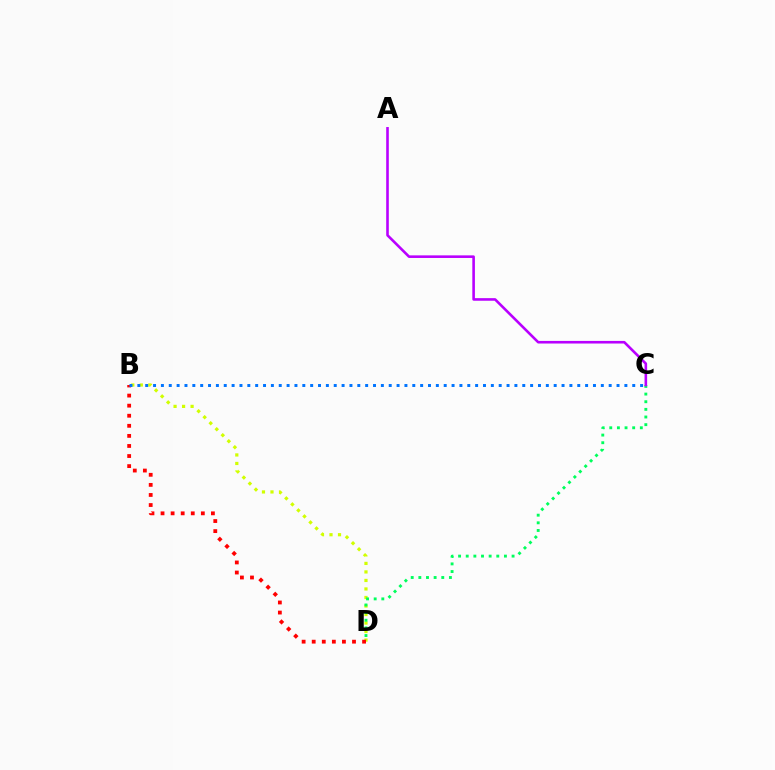{('B', 'D'): [{'color': '#d1ff00', 'line_style': 'dotted', 'thickness': 2.31}, {'color': '#ff0000', 'line_style': 'dotted', 'thickness': 2.74}], ('C', 'D'): [{'color': '#00ff5c', 'line_style': 'dotted', 'thickness': 2.08}], ('A', 'C'): [{'color': '#b900ff', 'line_style': 'solid', 'thickness': 1.87}], ('B', 'C'): [{'color': '#0074ff', 'line_style': 'dotted', 'thickness': 2.13}]}